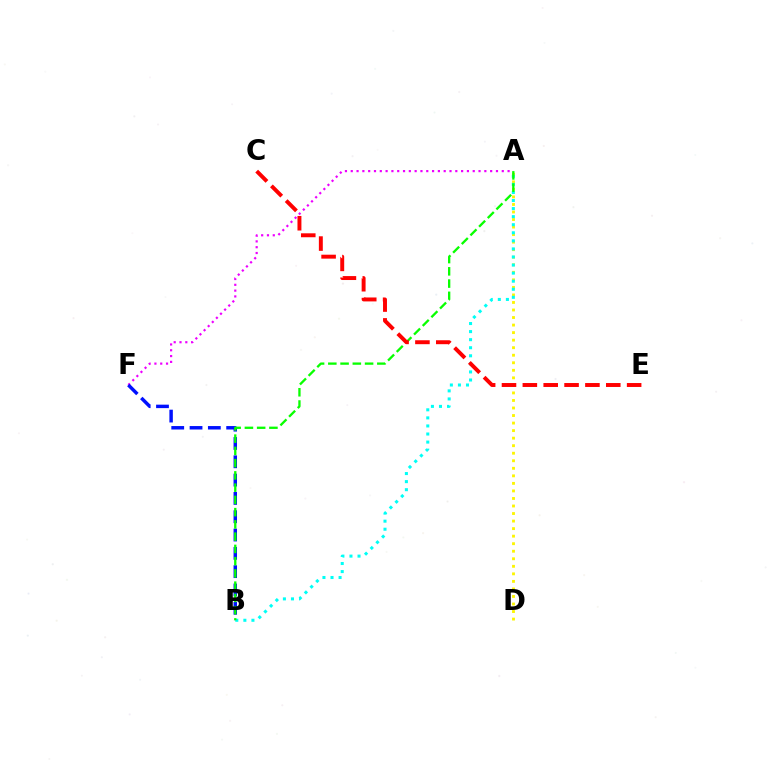{('A', 'F'): [{'color': '#ee00ff', 'line_style': 'dotted', 'thickness': 1.58}], ('B', 'F'): [{'color': '#0010ff', 'line_style': 'dashed', 'thickness': 2.49}], ('A', 'D'): [{'color': '#fcf500', 'line_style': 'dotted', 'thickness': 2.05}], ('A', 'B'): [{'color': '#00fff6', 'line_style': 'dotted', 'thickness': 2.19}, {'color': '#08ff00', 'line_style': 'dashed', 'thickness': 1.66}], ('C', 'E'): [{'color': '#ff0000', 'line_style': 'dashed', 'thickness': 2.83}]}